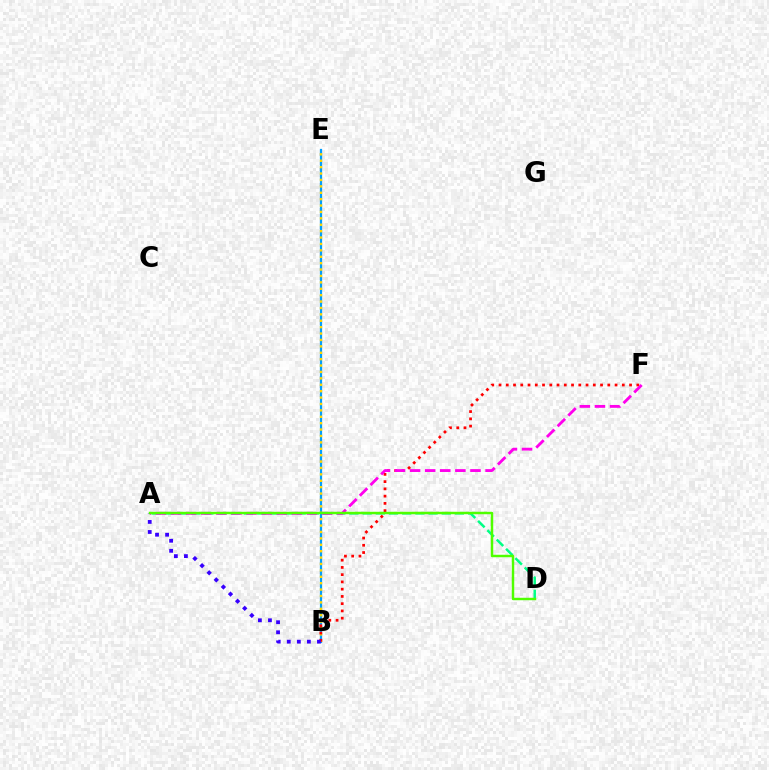{('B', 'E'): [{'color': '#009eff', 'line_style': 'solid', 'thickness': 1.61}, {'color': '#ffd500', 'line_style': 'dotted', 'thickness': 1.74}], ('A', 'D'): [{'color': '#00ff86', 'line_style': 'dashed', 'thickness': 1.79}, {'color': '#4fff00', 'line_style': 'solid', 'thickness': 1.77}], ('B', 'F'): [{'color': '#ff0000', 'line_style': 'dotted', 'thickness': 1.97}], ('A', 'B'): [{'color': '#3700ff', 'line_style': 'dotted', 'thickness': 2.73}], ('A', 'F'): [{'color': '#ff00ed', 'line_style': 'dashed', 'thickness': 2.05}]}